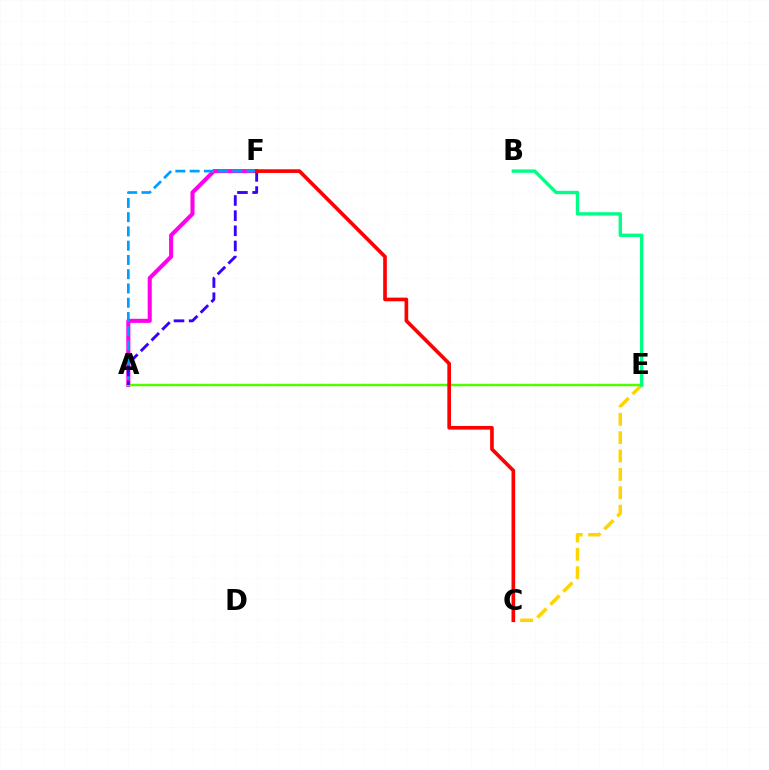{('A', 'F'): [{'color': '#ff00ed', 'line_style': 'solid', 'thickness': 2.93}, {'color': '#009eff', 'line_style': 'dashed', 'thickness': 1.94}, {'color': '#3700ff', 'line_style': 'dashed', 'thickness': 2.06}], ('C', 'E'): [{'color': '#ffd500', 'line_style': 'dashed', 'thickness': 2.49}], ('A', 'E'): [{'color': '#4fff00', 'line_style': 'solid', 'thickness': 1.79}], ('B', 'E'): [{'color': '#00ff86', 'line_style': 'solid', 'thickness': 2.43}], ('C', 'F'): [{'color': '#ff0000', 'line_style': 'solid', 'thickness': 2.63}]}